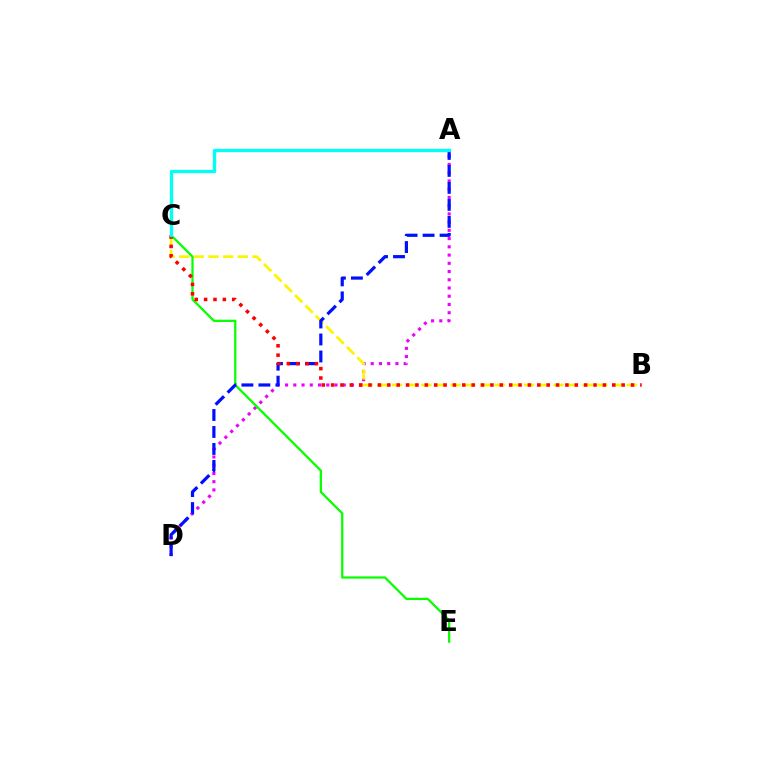{('A', 'D'): [{'color': '#ee00ff', 'line_style': 'dotted', 'thickness': 2.24}, {'color': '#0010ff', 'line_style': 'dashed', 'thickness': 2.31}], ('B', 'C'): [{'color': '#fcf500', 'line_style': 'dashed', 'thickness': 1.99}, {'color': '#ff0000', 'line_style': 'dotted', 'thickness': 2.55}], ('C', 'E'): [{'color': '#08ff00', 'line_style': 'solid', 'thickness': 1.63}], ('A', 'C'): [{'color': '#00fff6', 'line_style': 'solid', 'thickness': 2.39}]}